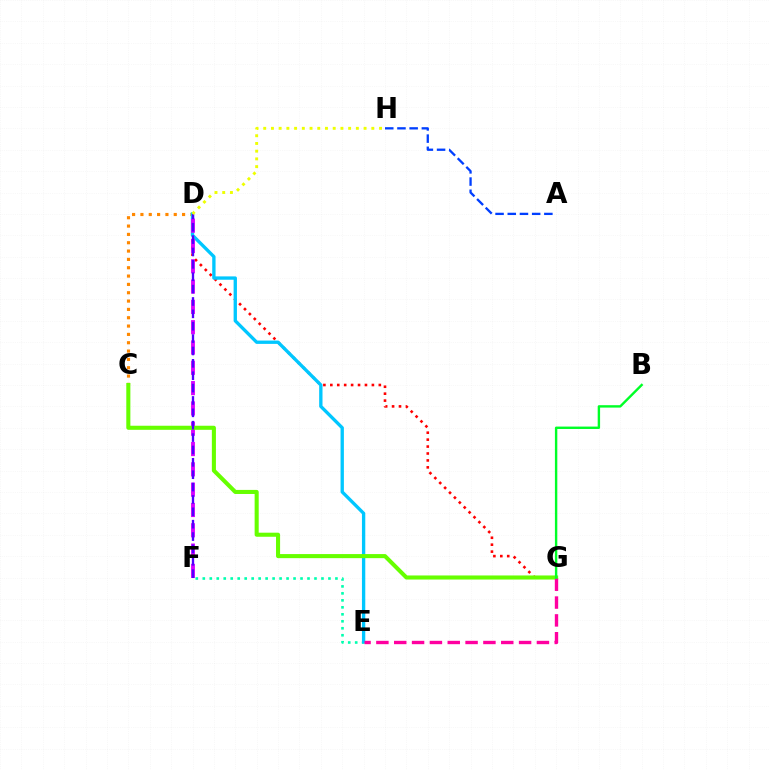{('D', 'G'): [{'color': '#ff0000', 'line_style': 'dotted', 'thickness': 1.88}], ('E', 'F'): [{'color': '#00ffaf', 'line_style': 'dotted', 'thickness': 1.9}], ('C', 'D'): [{'color': '#ff8800', 'line_style': 'dotted', 'thickness': 2.26}], ('D', 'E'): [{'color': '#00c7ff', 'line_style': 'solid', 'thickness': 2.4}], ('D', 'F'): [{'color': '#d600ff', 'line_style': 'dashed', 'thickness': 2.76}, {'color': '#4f00ff', 'line_style': 'dashed', 'thickness': 1.68}], ('C', 'G'): [{'color': '#66ff00', 'line_style': 'solid', 'thickness': 2.93}], ('E', 'G'): [{'color': '#ff00a0', 'line_style': 'dashed', 'thickness': 2.42}], ('B', 'G'): [{'color': '#00ff27', 'line_style': 'solid', 'thickness': 1.73}], ('A', 'H'): [{'color': '#003fff', 'line_style': 'dashed', 'thickness': 1.66}], ('D', 'H'): [{'color': '#eeff00', 'line_style': 'dotted', 'thickness': 2.1}]}